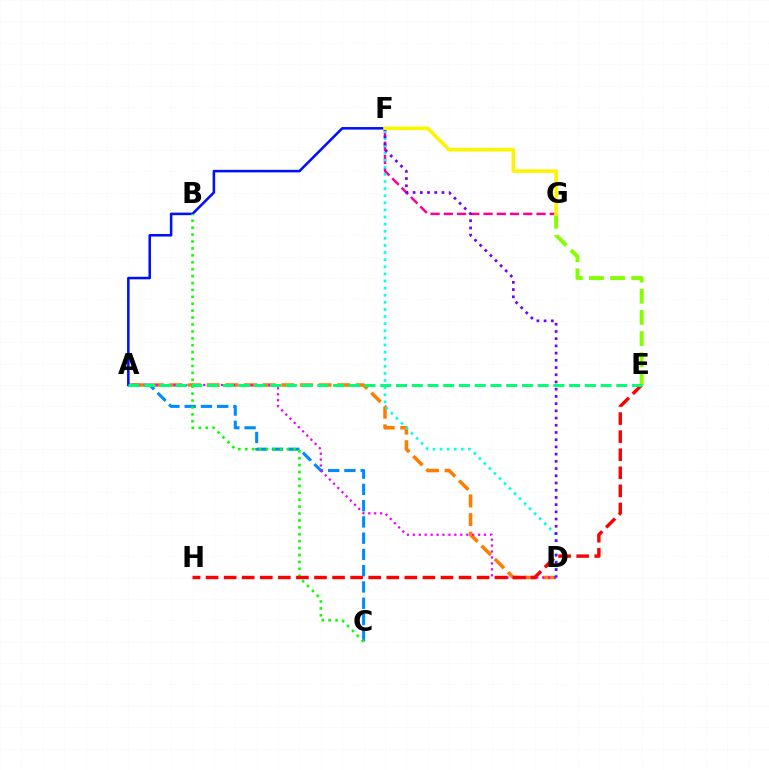{('F', 'G'): [{'color': '#ff0094', 'line_style': 'dashed', 'thickness': 1.8}, {'color': '#fcf500', 'line_style': 'solid', 'thickness': 2.59}], ('A', 'C'): [{'color': '#008cff', 'line_style': 'dashed', 'thickness': 2.21}], ('A', 'D'): [{'color': '#ff7c00', 'line_style': 'dashed', 'thickness': 2.53}, {'color': '#ee00ff', 'line_style': 'dotted', 'thickness': 1.61}], ('A', 'F'): [{'color': '#0010ff', 'line_style': 'solid', 'thickness': 1.83}], ('E', 'G'): [{'color': '#84ff00', 'line_style': 'dashed', 'thickness': 2.87}], ('D', 'F'): [{'color': '#00fff6', 'line_style': 'dotted', 'thickness': 1.93}, {'color': '#7200ff', 'line_style': 'dotted', 'thickness': 1.96}], ('B', 'C'): [{'color': '#08ff00', 'line_style': 'dotted', 'thickness': 1.88}], ('E', 'H'): [{'color': '#ff0000', 'line_style': 'dashed', 'thickness': 2.45}], ('A', 'E'): [{'color': '#00ff74', 'line_style': 'dashed', 'thickness': 2.14}]}